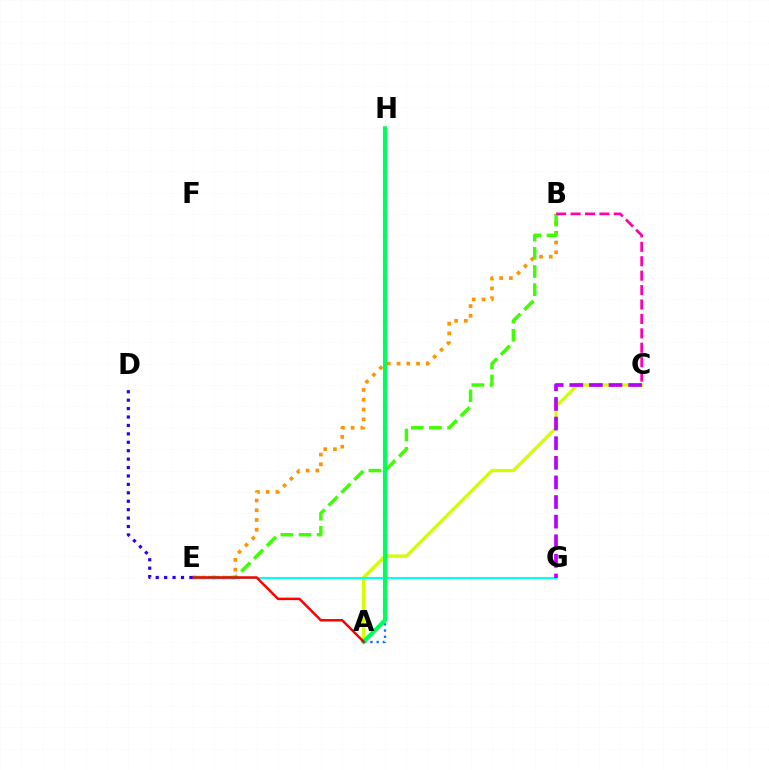{('B', 'E'): [{'color': '#ff9400', 'line_style': 'dotted', 'thickness': 2.65}, {'color': '#3dff00', 'line_style': 'dashed', 'thickness': 2.47}], ('A', 'C'): [{'color': '#d1ff00', 'line_style': 'solid', 'thickness': 2.36}], ('A', 'H'): [{'color': '#0074ff', 'line_style': 'dotted', 'thickness': 1.7}, {'color': '#00ff5c', 'line_style': 'solid', 'thickness': 2.98}], ('B', 'C'): [{'color': '#ff00ac', 'line_style': 'dashed', 'thickness': 1.96}], ('E', 'G'): [{'color': '#00fff6', 'line_style': 'solid', 'thickness': 1.52}], ('A', 'E'): [{'color': '#ff0000', 'line_style': 'solid', 'thickness': 1.79}], ('C', 'G'): [{'color': '#b900ff', 'line_style': 'dashed', 'thickness': 2.67}], ('D', 'E'): [{'color': '#2500ff', 'line_style': 'dotted', 'thickness': 2.29}]}